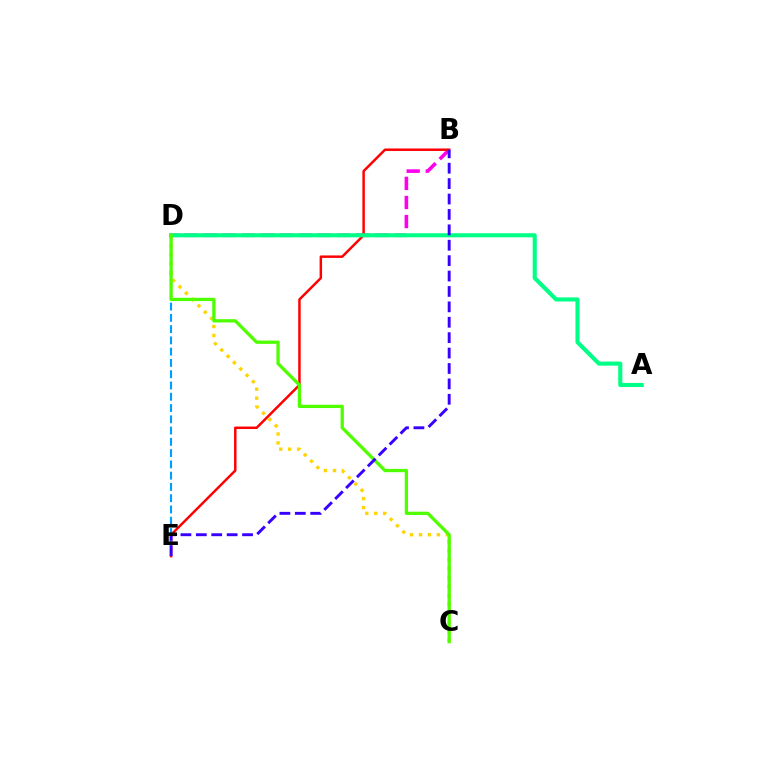{('B', 'D'): [{'color': '#ff00ed', 'line_style': 'dashed', 'thickness': 2.59}], ('B', 'E'): [{'color': '#ff0000', 'line_style': 'solid', 'thickness': 1.78}, {'color': '#3700ff', 'line_style': 'dashed', 'thickness': 2.09}], ('C', 'D'): [{'color': '#ffd500', 'line_style': 'dotted', 'thickness': 2.43}, {'color': '#4fff00', 'line_style': 'solid', 'thickness': 2.37}], ('D', 'E'): [{'color': '#009eff', 'line_style': 'dashed', 'thickness': 1.53}], ('A', 'D'): [{'color': '#00ff86', 'line_style': 'solid', 'thickness': 2.96}]}